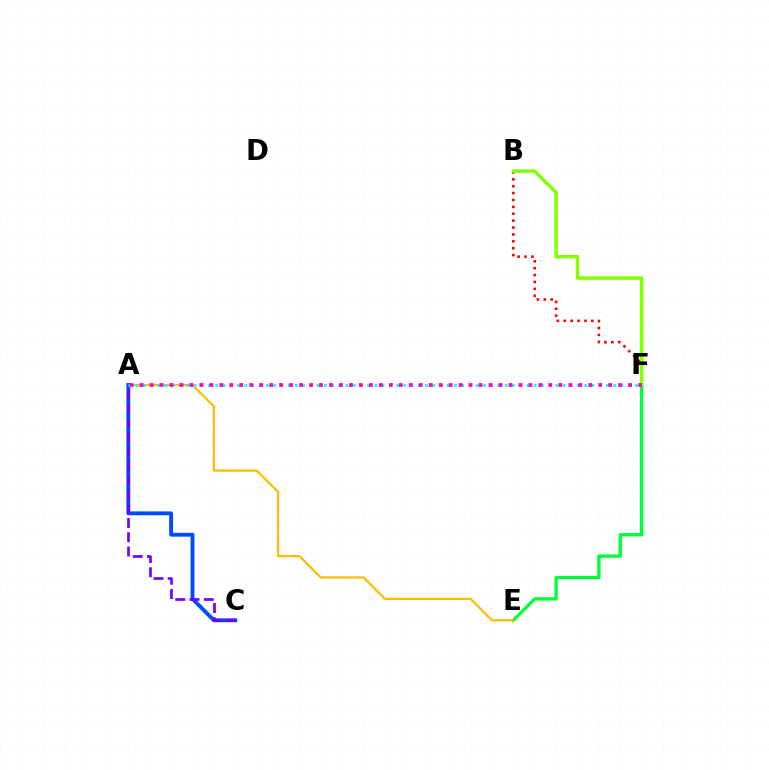{('E', 'F'): [{'color': '#00ff39', 'line_style': 'solid', 'thickness': 2.4}], ('B', 'F'): [{'color': '#ff0000', 'line_style': 'dotted', 'thickness': 1.87}, {'color': '#84ff00', 'line_style': 'solid', 'thickness': 2.52}], ('A', 'E'): [{'color': '#ffbd00', 'line_style': 'solid', 'thickness': 1.61}], ('A', 'C'): [{'color': '#004bff', 'line_style': 'solid', 'thickness': 2.78}, {'color': '#7200ff', 'line_style': 'dashed', 'thickness': 1.94}], ('A', 'F'): [{'color': '#00fff6', 'line_style': 'dotted', 'thickness': 1.97}, {'color': '#ff00cf', 'line_style': 'dotted', 'thickness': 2.71}]}